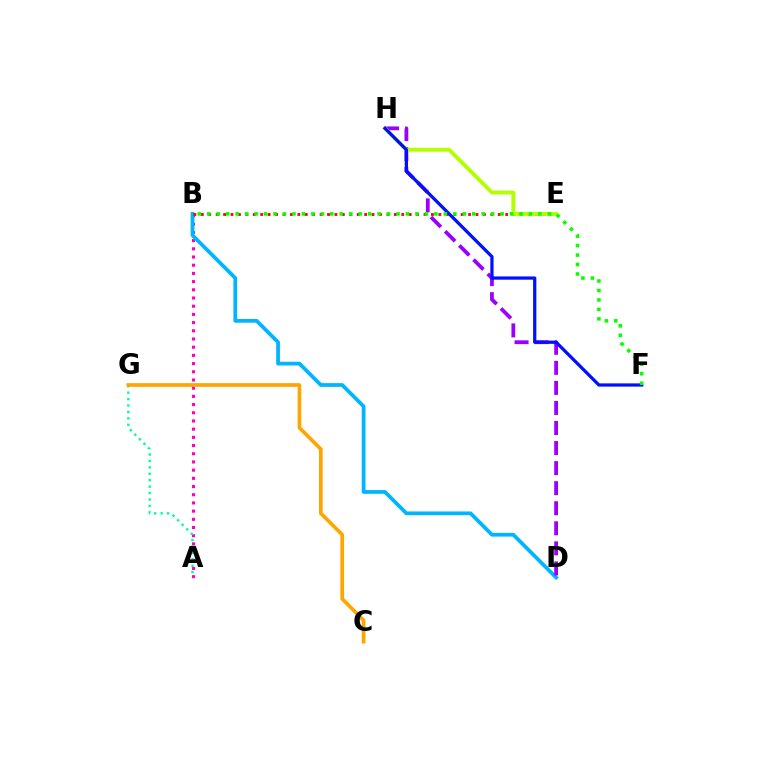{('A', 'B'): [{'color': '#ff00bd', 'line_style': 'dotted', 'thickness': 2.23}], ('B', 'D'): [{'color': '#00b5ff', 'line_style': 'solid', 'thickness': 2.7}], ('D', 'H'): [{'color': '#9b00ff', 'line_style': 'dashed', 'thickness': 2.72}], ('B', 'E'): [{'color': '#ff0000', 'line_style': 'dotted', 'thickness': 2.02}], ('E', 'H'): [{'color': '#b3ff00', 'line_style': 'solid', 'thickness': 2.82}], ('A', 'G'): [{'color': '#00ff9d', 'line_style': 'dotted', 'thickness': 1.75}], ('C', 'G'): [{'color': '#ffa500', 'line_style': 'solid', 'thickness': 2.66}], ('F', 'H'): [{'color': '#0010ff', 'line_style': 'solid', 'thickness': 2.33}], ('B', 'F'): [{'color': '#08ff00', 'line_style': 'dotted', 'thickness': 2.57}]}